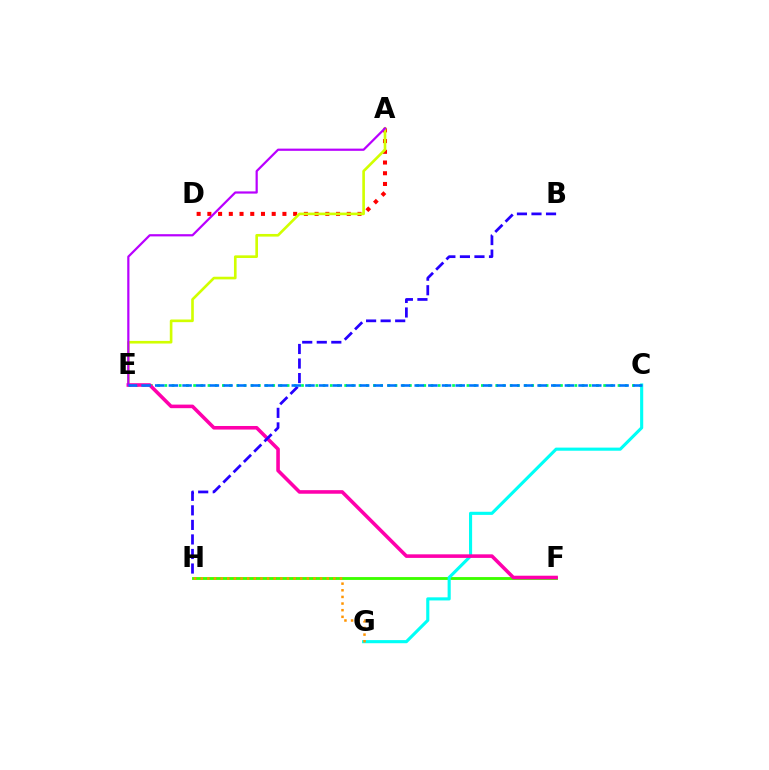{('F', 'H'): [{'color': '#3dff00', 'line_style': 'solid', 'thickness': 2.06}], ('A', 'D'): [{'color': '#ff0000', 'line_style': 'dotted', 'thickness': 2.91}], ('C', 'G'): [{'color': '#00fff6', 'line_style': 'solid', 'thickness': 2.24}], ('A', 'E'): [{'color': '#d1ff00', 'line_style': 'solid', 'thickness': 1.9}, {'color': '#b900ff', 'line_style': 'solid', 'thickness': 1.59}], ('C', 'E'): [{'color': '#00ff5c', 'line_style': 'dotted', 'thickness': 1.95}, {'color': '#0074ff', 'line_style': 'dashed', 'thickness': 1.86}], ('E', 'F'): [{'color': '#ff00ac', 'line_style': 'solid', 'thickness': 2.58}], ('G', 'H'): [{'color': '#ff9400', 'line_style': 'dotted', 'thickness': 1.8}], ('B', 'H'): [{'color': '#2500ff', 'line_style': 'dashed', 'thickness': 1.98}]}